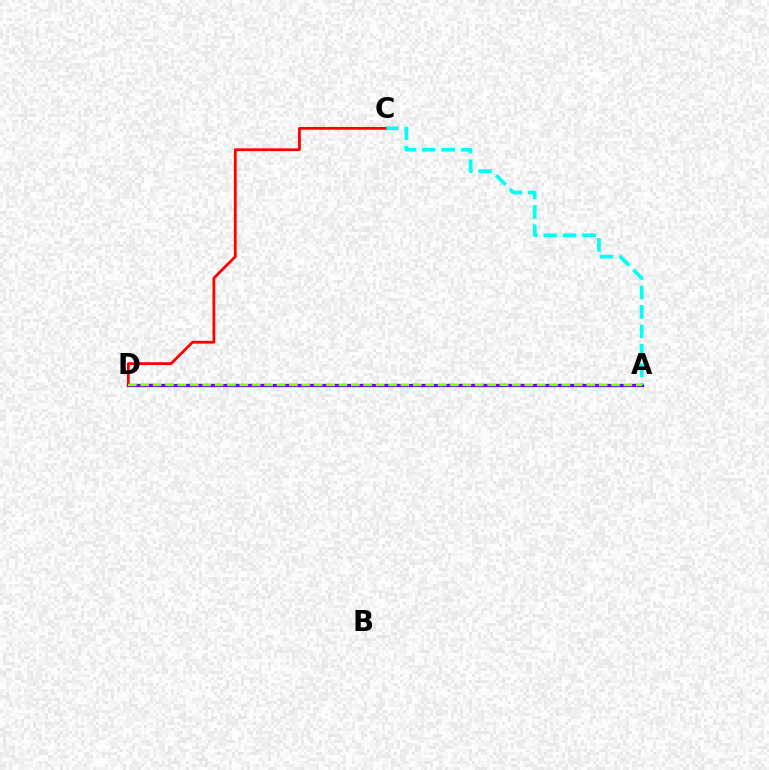{('A', 'D'): [{'color': '#7200ff', 'line_style': 'solid', 'thickness': 2.36}, {'color': '#84ff00', 'line_style': 'dashed', 'thickness': 1.68}], ('A', 'C'): [{'color': '#00fff6', 'line_style': 'dashed', 'thickness': 2.64}], ('C', 'D'): [{'color': '#ff0000', 'line_style': 'solid', 'thickness': 2.0}]}